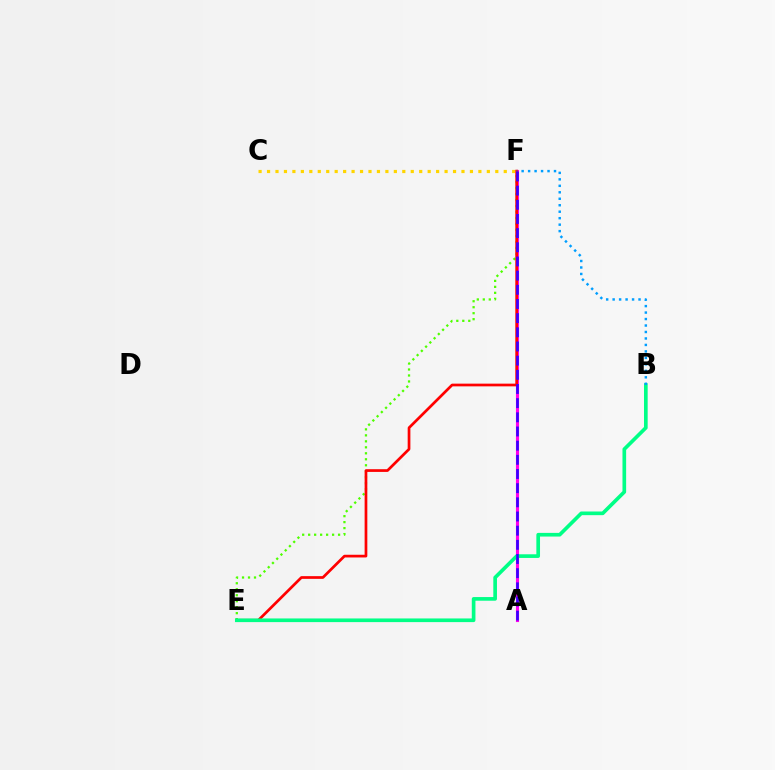{('E', 'F'): [{'color': '#4fff00', 'line_style': 'dotted', 'thickness': 1.63}, {'color': '#ff0000', 'line_style': 'solid', 'thickness': 1.95}], ('C', 'F'): [{'color': '#ffd500', 'line_style': 'dotted', 'thickness': 2.3}], ('A', 'F'): [{'color': '#ff00ed', 'line_style': 'solid', 'thickness': 2.23}, {'color': '#3700ff', 'line_style': 'dashed', 'thickness': 1.92}], ('B', 'E'): [{'color': '#00ff86', 'line_style': 'solid', 'thickness': 2.63}], ('B', 'F'): [{'color': '#009eff', 'line_style': 'dotted', 'thickness': 1.76}]}